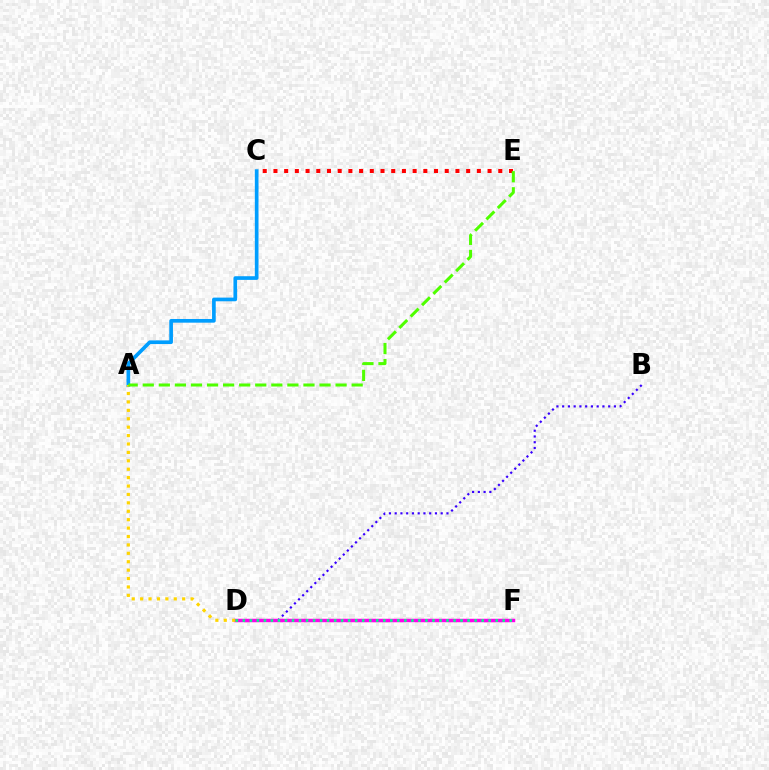{('B', 'D'): [{'color': '#3700ff', 'line_style': 'dotted', 'thickness': 1.56}], ('D', 'F'): [{'color': '#ff00ed', 'line_style': 'solid', 'thickness': 2.5}, {'color': '#00ff86', 'line_style': 'dotted', 'thickness': 1.91}], ('C', 'E'): [{'color': '#ff0000', 'line_style': 'dotted', 'thickness': 2.91}], ('A', 'C'): [{'color': '#009eff', 'line_style': 'solid', 'thickness': 2.64}], ('A', 'D'): [{'color': '#ffd500', 'line_style': 'dotted', 'thickness': 2.28}], ('A', 'E'): [{'color': '#4fff00', 'line_style': 'dashed', 'thickness': 2.18}]}